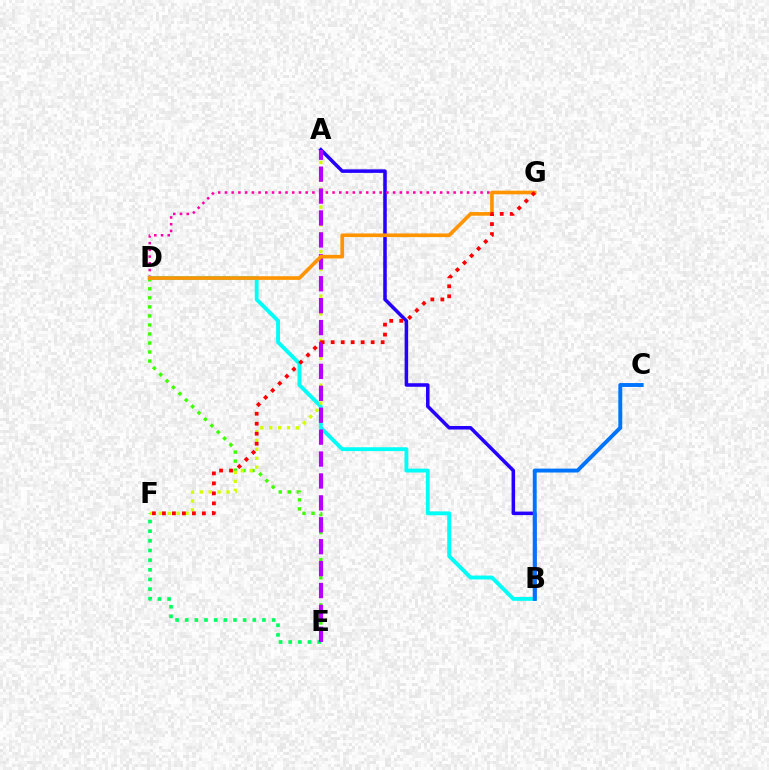{('A', 'B'): [{'color': '#2500ff', 'line_style': 'solid', 'thickness': 2.54}], ('D', 'G'): [{'color': '#ff00ac', 'line_style': 'dotted', 'thickness': 1.83}, {'color': '#ff9400', 'line_style': 'solid', 'thickness': 2.64}], ('B', 'D'): [{'color': '#00fff6', 'line_style': 'solid', 'thickness': 2.79}], ('E', 'F'): [{'color': '#00ff5c', 'line_style': 'dotted', 'thickness': 2.62}], ('D', 'E'): [{'color': '#3dff00', 'line_style': 'dotted', 'thickness': 2.45}], ('A', 'F'): [{'color': '#d1ff00', 'line_style': 'dotted', 'thickness': 2.42}], ('A', 'E'): [{'color': '#b900ff', 'line_style': 'dashed', 'thickness': 2.98}], ('F', 'G'): [{'color': '#ff0000', 'line_style': 'dotted', 'thickness': 2.71}], ('B', 'C'): [{'color': '#0074ff', 'line_style': 'solid', 'thickness': 2.81}]}